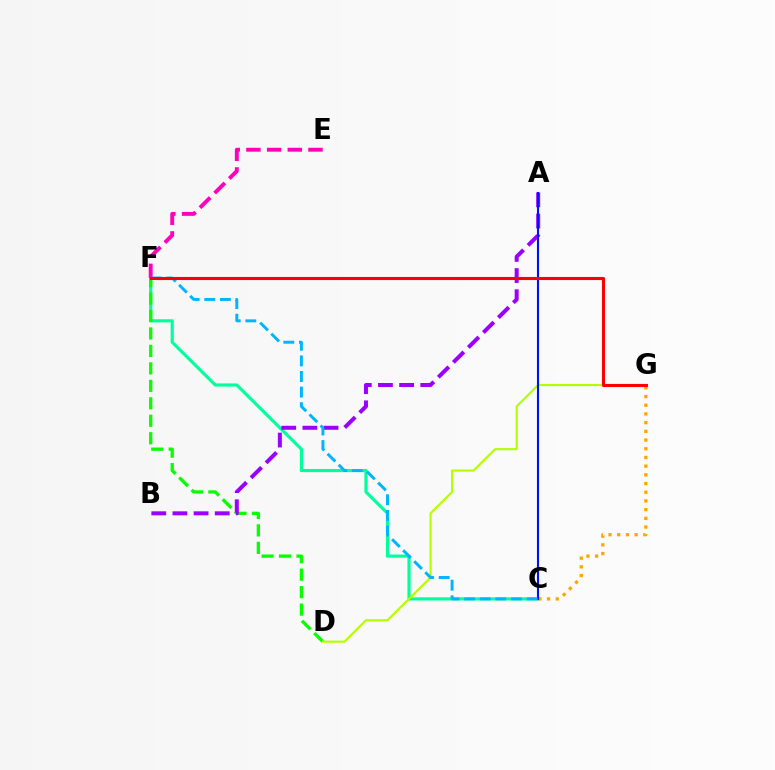{('C', 'F'): [{'color': '#00ff9d', 'line_style': 'solid', 'thickness': 2.26}, {'color': '#00b5ff', 'line_style': 'dashed', 'thickness': 2.12}], ('E', 'F'): [{'color': '#ff00bd', 'line_style': 'dashed', 'thickness': 2.81}], ('D', 'F'): [{'color': '#08ff00', 'line_style': 'dashed', 'thickness': 2.37}], ('D', 'G'): [{'color': '#b3ff00', 'line_style': 'solid', 'thickness': 1.55}], ('C', 'G'): [{'color': '#ffa500', 'line_style': 'dotted', 'thickness': 2.36}], ('A', 'B'): [{'color': '#9b00ff', 'line_style': 'dashed', 'thickness': 2.87}], ('A', 'C'): [{'color': '#0010ff', 'line_style': 'solid', 'thickness': 1.51}], ('F', 'G'): [{'color': '#ff0000', 'line_style': 'solid', 'thickness': 2.22}]}